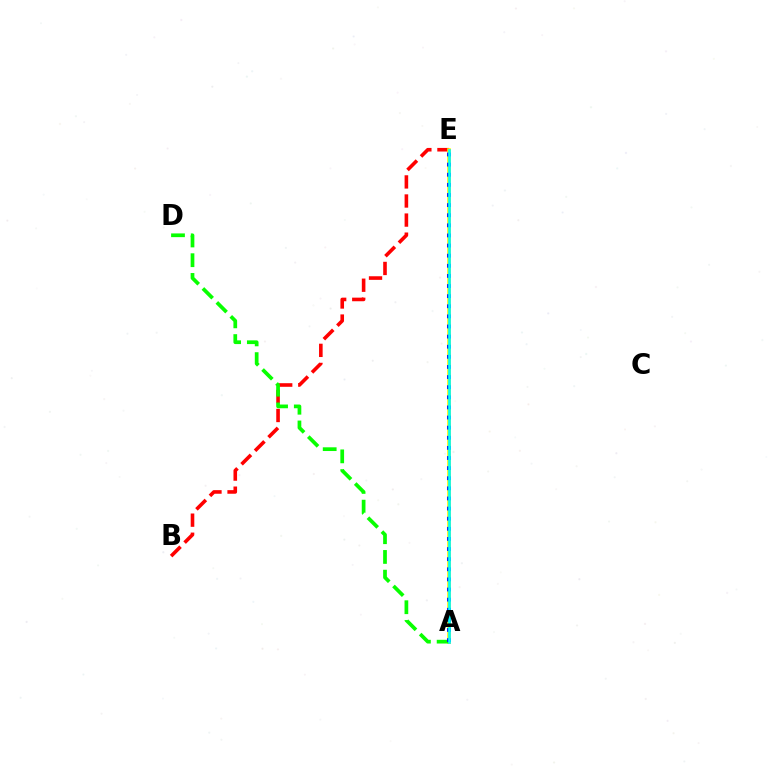{('B', 'E'): [{'color': '#ff0000', 'line_style': 'dashed', 'thickness': 2.59}], ('A', 'E'): [{'color': '#ee00ff', 'line_style': 'solid', 'thickness': 1.93}, {'color': '#fcf500', 'line_style': 'solid', 'thickness': 2.61}, {'color': '#0010ff', 'line_style': 'dotted', 'thickness': 2.75}, {'color': '#00fff6', 'line_style': 'solid', 'thickness': 1.9}], ('A', 'D'): [{'color': '#08ff00', 'line_style': 'dashed', 'thickness': 2.68}]}